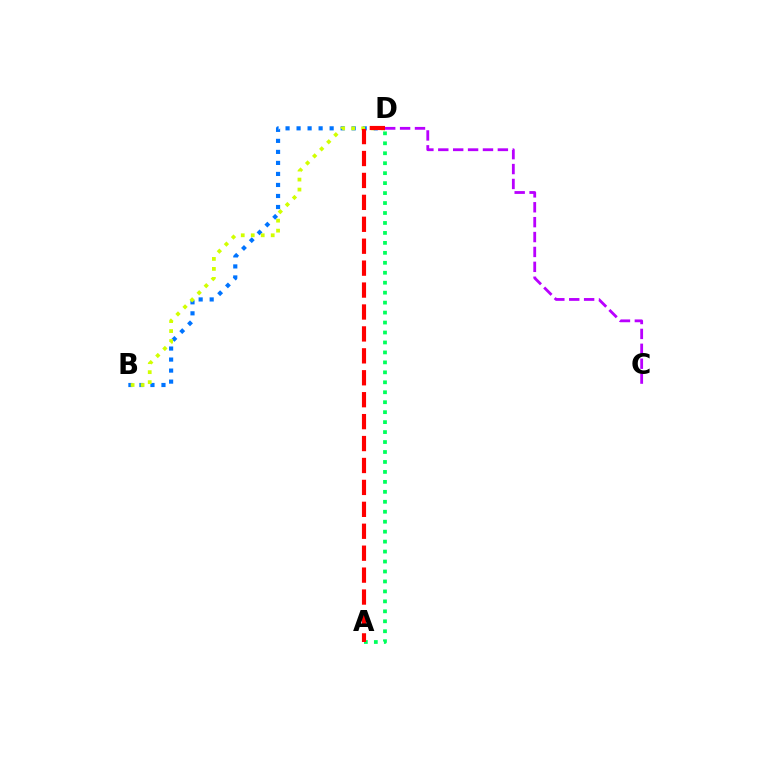{('B', 'D'): [{'color': '#0074ff', 'line_style': 'dotted', 'thickness': 2.99}, {'color': '#d1ff00', 'line_style': 'dotted', 'thickness': 2.71}], ('C', 'D'): [{'color': '#b900ff', 'line_style': 'dashed', 'thickness': 2.02}], ('A', 'D'): [{'color': '#00ff5c', 'line_style': 'dotted', 'thickness': 2.71}, {'color': '#ff0000', 'line_style': 'dashed', 'thickness': 2.98}]}